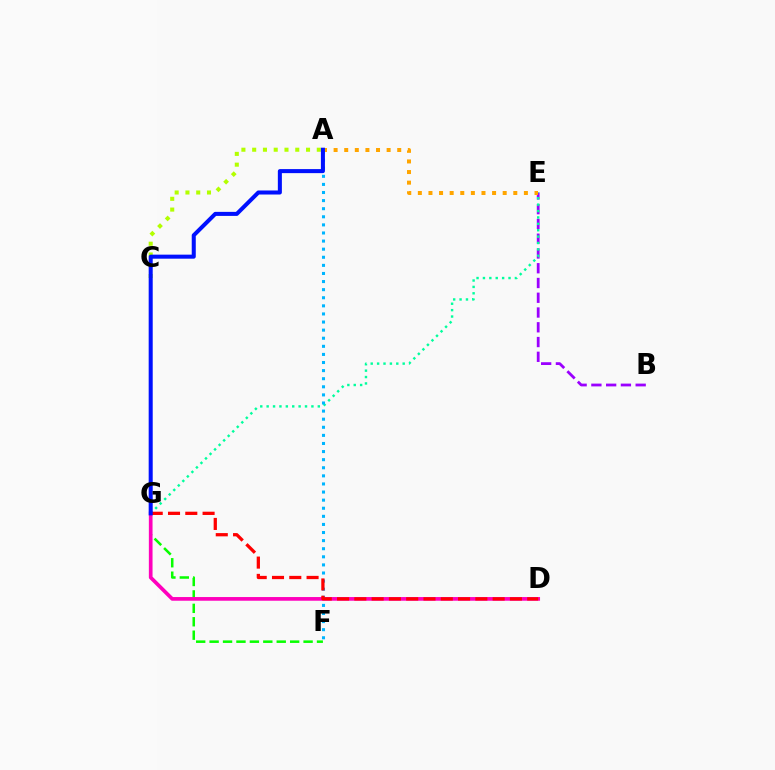{('F', 'G'): [{'color': '#08ff00', 'line_style': 'dashed', 'thickness': 1.82}], ('A', 'C'): [{'color': '#b3ff00', 'line_style': 'dotted', 'thickness': 2.93}], ('B', 'E'): [{'color': '#9b00ff', 'line_style': 'dashed', 'thickness': 2.01}], ('E', 'G'): [{'color': '#00ff9d', 'line_style': 'dotted', 'thickness': 1.74}], ('A', 'F'): [{'color': '#00b5ff', 'line_style': 'dotted', 'thickness': 2.2}], ('D', 'G'): [{'color': '#ff00bd', 'line_style': 'solid', 'thickness': 2.65}, {'color': '#ff0000', 'line_style': 'dashed', 'thickness': 2.35}], ('A', 'E'): [{'color': '#ffa500', 'line_style': 'dotted', 'thickness': 2.88}], ('A', 'G'): [{'color': '#0010ff', 'line_style': 'solid', 'thickness': 2.91}]}